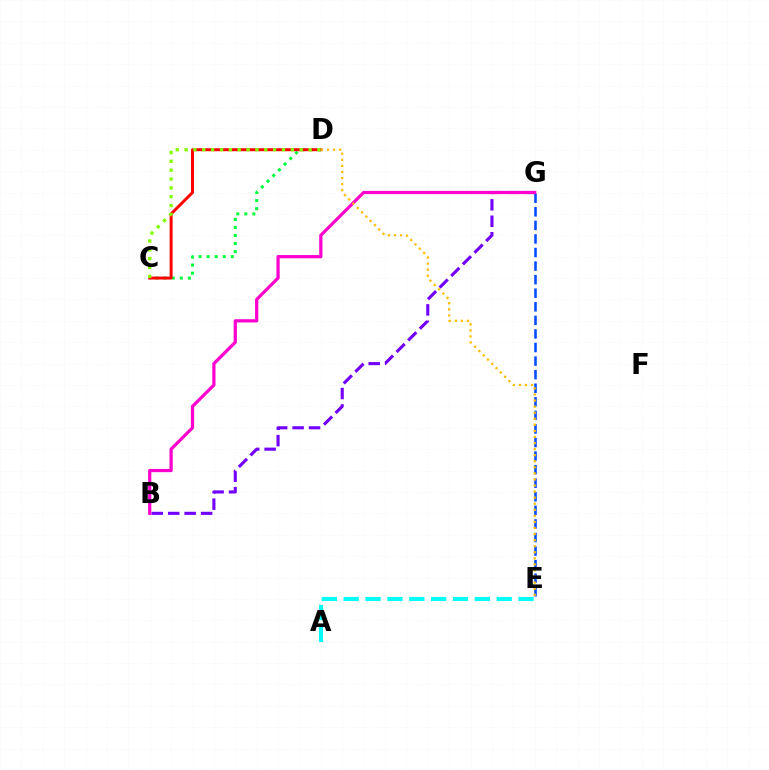{('C', 'D'): [{'color': '#00ff39', 'line_style': 'dotted', 'thickness': 2.19}, {'color': '#ff0000', 'line_style': 'solid', 'thickness': 2.14}, {'color': '#84ff00', 'line_style': 'dotted', 'thickness': 2.41}], ('B', 'G'): [{'color': '#7200ff', 'line_style': 'dashed', 'thickness': 2.24}, {'color': '#ff00cf', 'line_style': 'solid', 'thickness': 2.32}], ('E', 'G'): [{'color': '#004bff', 'line_style': 'dashed', 'thickness': 1.84}], ('A', 'E'): [{'color': '#00fff6', 'line_style': 'dashed', 'thickness': 2.97}], ('D', 'E'): [{'color': '#ffbd00', 'line_style': 'dotted', 'thickness': 1.65}]}